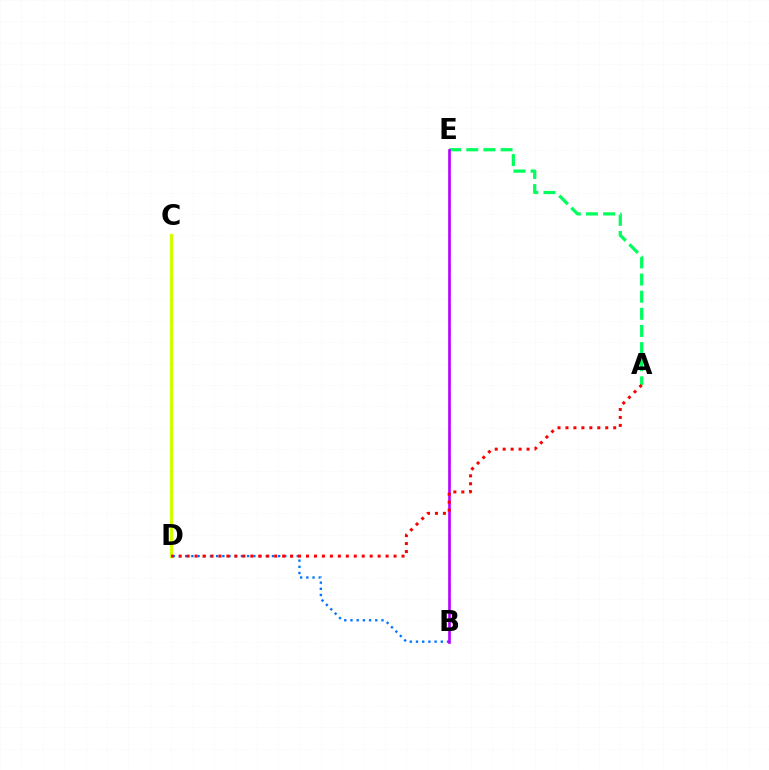{('B', 'D'): [{'color': '#0074ff', 'line_style': 'dotted', 'thickness': 1.68}], ('A', 'E'): [{'color': '#00ff5c', 'line_style': 'dashed', 'thickness': 2.33}], ('B', 'E'): [{'color': '#b900ff', 'line_style': 'solid', 'thickness': 1.91}], ('C', 'D'): [{'color': '#d1ff00', 'line_style': 'solid', 'thickness': 2.32}], ('A', 'D'): [{'color': '#ff0000', 'line_style': 'dotted', 'thickness': 2.16}]}